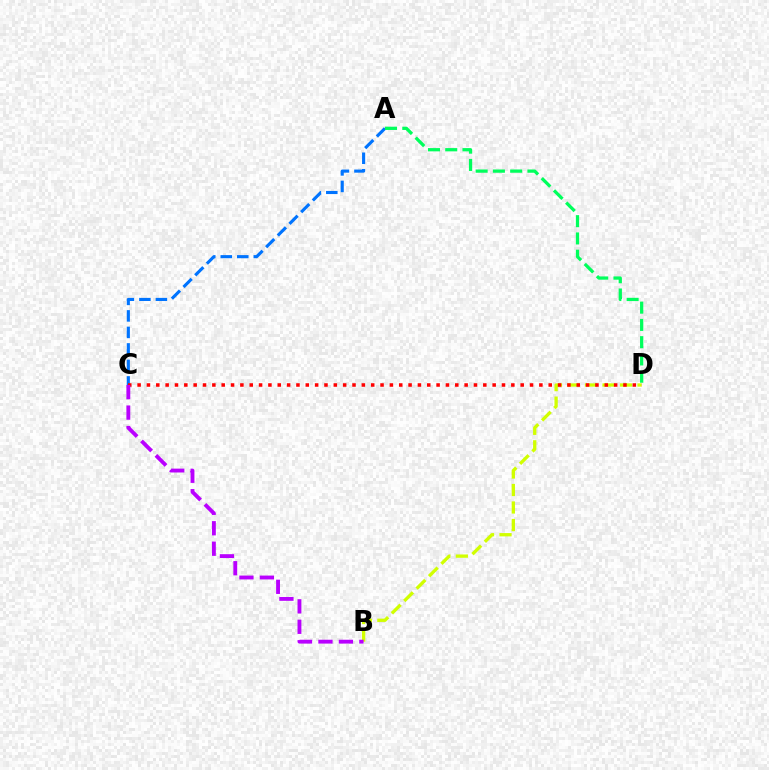{('B', 'D'): [{'color': '#d1ff00', 'line_style': 'dashed', 'thickness': 2.38}], ('A', 'C'): [{'color': '#0074ff', 'line_style': 'dashed', 'thickness': 2.24}], ('A', 'D'): [{'color': '#00ff5c', 'line_style': 'dashed', 'thickness': 2.35}], ('C', 'D'): [{'color': '#ff0000', 'line_style': 'dotted', 'thickness': 2.54}], ('B', 'C'): [{'color': '#b900ff', 'line_style': 'dashed', 'thickness': 2.78}]}